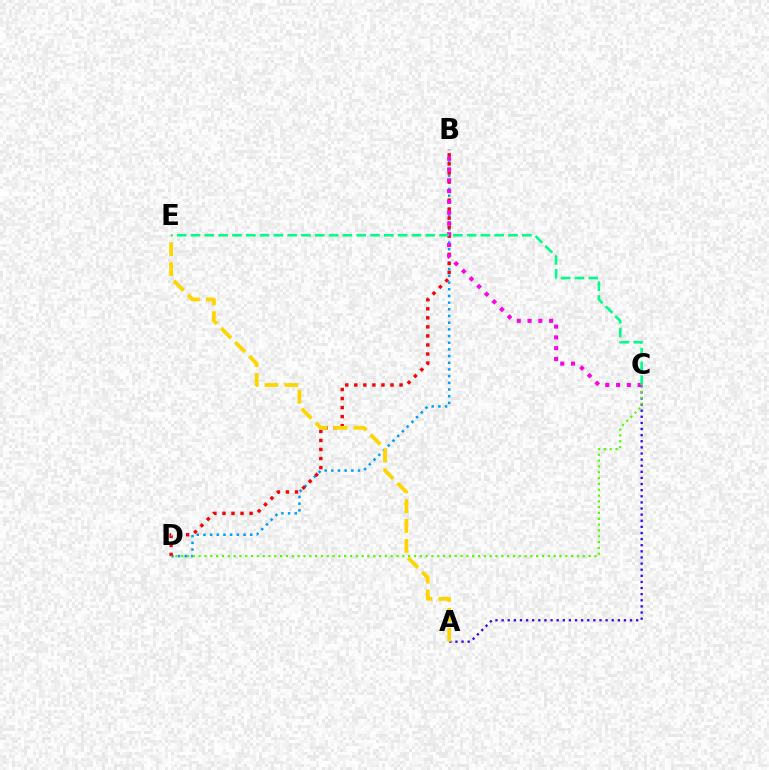{('B', 'D'): [{'color': '#009eff', 'line_style': 'dotted', 'thickness': 1.82}, {'color': '#ff0000', 'line_style': 'dotted', 'thickness': 2.46}], ('A', 'C'): [{'color': '#3700ff', 'line_style': 'dotted', 'thickness': 1.66}], ('A', 'E'): [{'color': '#ffd500', 'line_style': 'dashed', 'thickness': 2.7}], ('C', 'D'): [{'color': '#4fff00', 'line_style': 'dotted', 'thickness': 1.58}], ('B', 'C'): [{'color': '#ff00ed', 'line_style': 'dotted', 'thickness': 2.93}], ('C', 'E'): [{'color': '#00ff86', 'line_style': 'dashed', 'thickness': 1.88}]}